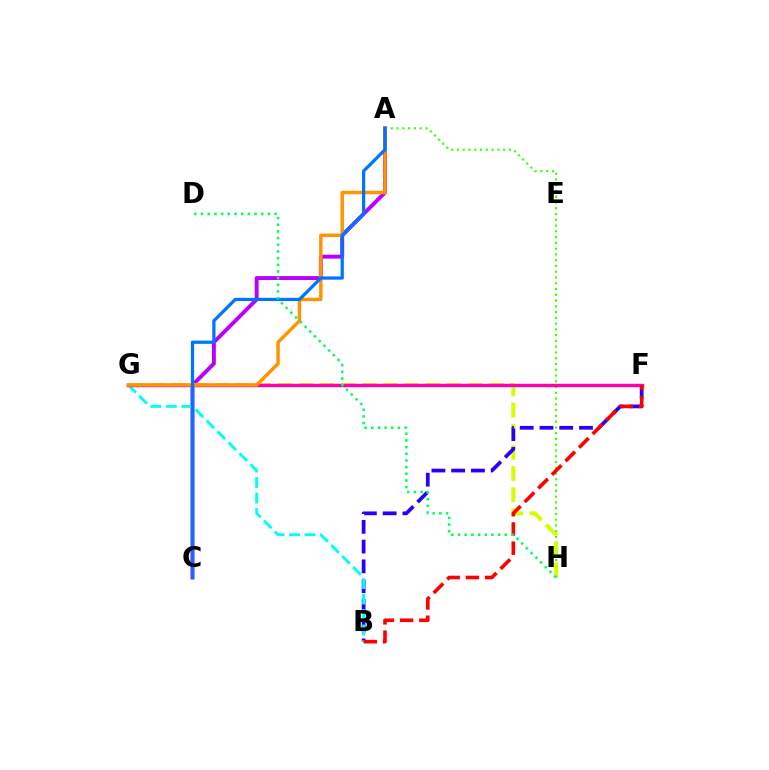{('A', 'C'): [{'color': '#b900ff', 'line_style': 'solid', 'thickness': 2.82}, {'color': '#0074ff', 'line_style': 'solid', 'thickness': 2.33}], ('A', 'H'): [{'color': '#3dff00', 'line_style': 'dotted', 'thickness': 1.57}], ('G', 'H'): [{'color': '#d1ff00', 'line_style': 'dashed', 'thickness': 2.87}], ('B', 'F'): [{'color': '#2500ff', 'line_style': 'dashed', 'thickness': 2.68}, {'color': '#ff0000', 'line_style': 'dashed', 'thickness': 2.61}], ('B', 'G'): [{'color': '#00fff6', 'line_style': 'dashed', 'thickness': 2.1}], ('F', 'G'): [{'color': '#ff00ac', 'line_style': 'solid', 'thickness': 2.46}], ('A', 'G'): [{'color': '#ff9400', 'line_style': 'solid', 'thickness': 2.48}], ('D', 'H'): [{'color': '#00ff5c', 'line_style': 'dotted', 'thickness': 1.81}]}